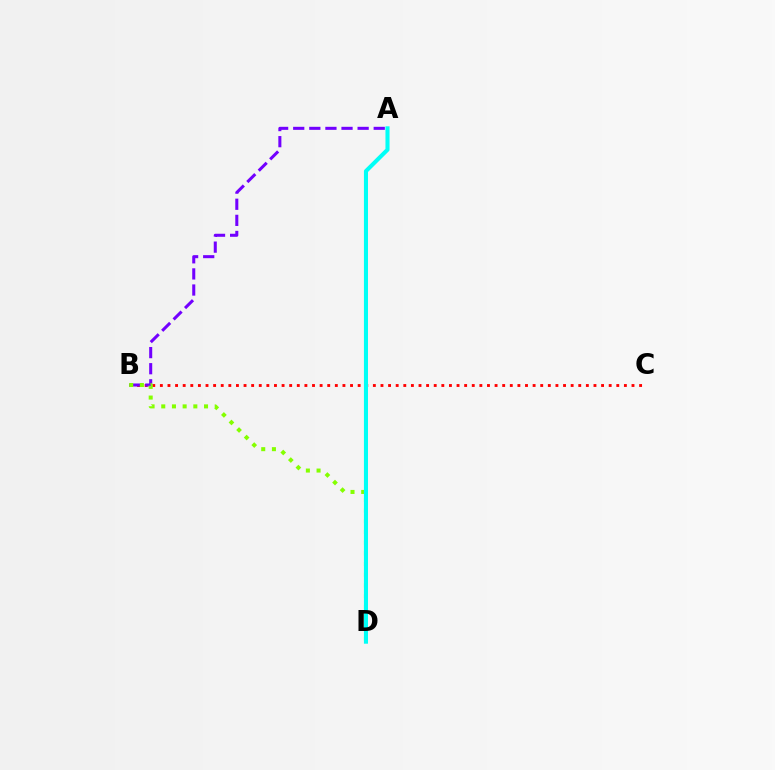{('B', 'C'): [{'color': '#ff0000', 'line_style': 'dotted', 'thickness': 2.07}], ('A', 'B'): [{'color': '#7200ff', 'line_style': 'dashed', 'thickness': 2.19}], ('B', 'D'): [{'color': '#84ff00', 'line_style': 'dotted', 'thickness': 2.91}], ('A', 'D'): [{'color': '#00fff6', 'line_style': 'solid', 'thickness': 2.93}]}